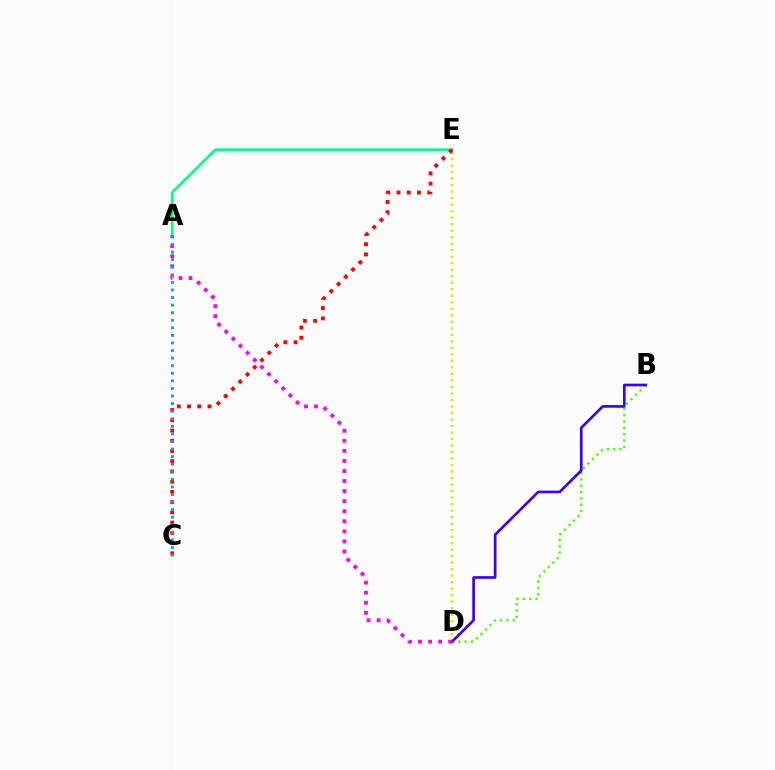{('D', 'E'): [{'color': '#ffd500', 'line_style': 'dotted', 'thickness': 1.77}], ('B', 'D'): [{'color': '#4fff00', 'line_style': 'dotted', 'thickness': 1.72}, {'color': '#3700ff', 'line_style': 'solid', 'thickness': 1.93}], ('A', 'E'): [{'color': '#00ff86', 'line_style': 'solid', 'thickness': 1.96}], ('C', 'E'): [{'color': '#ff0000', 'line_style': 'dotted', 'thickness': 2.78}], ('A', 'D'): [{'color': '#ff00ed', 'line_style': 'dotted', 'thickness': 2.73}], ('A', 'C'): [{'color': '#009eff', 'line_style': 'dotted', 'thickness': 2.06}]}